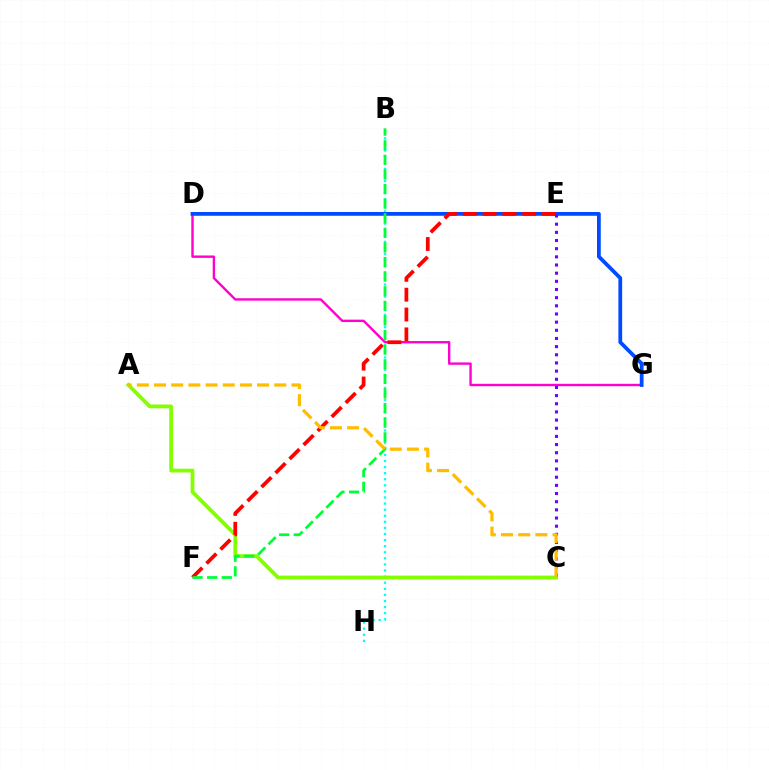{('B', 'H'): [{'color': '#00fff6', 'line_style': 'dotted', 'thickness': 1.65}], ('D', 'G'): [{'color': '#ff00cf', 'line_style': 'solid', 'thickness': 1.72}, {'color': '#004bff', 'line_style': 'solid', 'thickness': 2.72}], ('A', 'C'): [{'color': '#84ff00', 'line_style': 'solid', 'thickness': 2.72}, {'color': '#ffbd00', 'line_style': 'dashed', 'thickness': 2.33}], ('E', 'F'): [{'color': '#ff0000', 'line_style': 'dashed', 'thickness': 2.7}], ('B', 'F'): [{'color': '#00ff39', 'line_style': 'dashed', 'thickness': 1.98}], ('C', 'E'): [{'color': '#7200ff', 'line_style': 'dotted', 'thickness': 2.22}]}